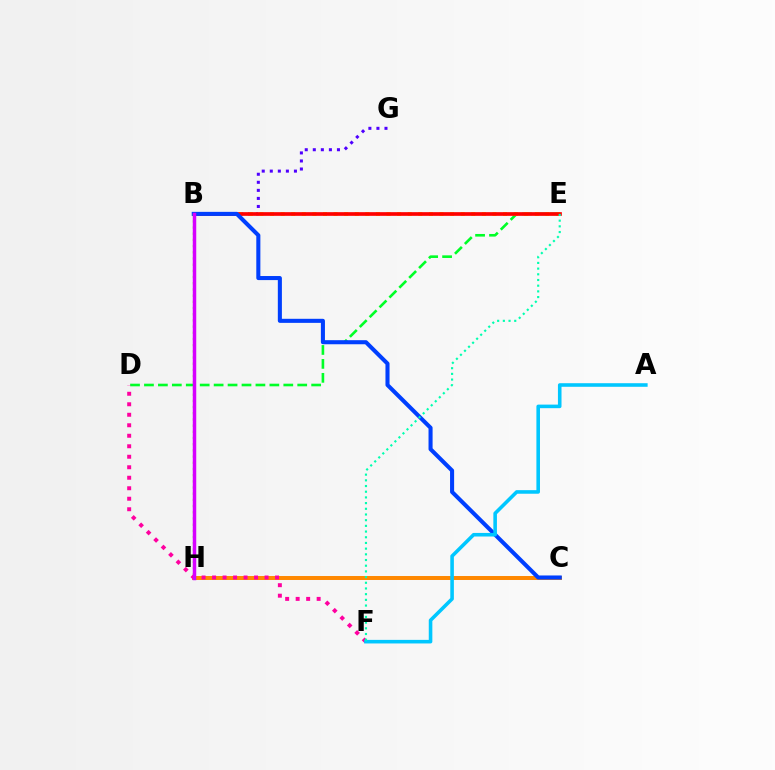{('D', 'E'): [{'color': '#00ff27', 'line_style': 'dashed', 'thickness': 1.89}], ('B', 'G'): [{'color': '#4f00ff', 'line_style': 'dotted', 'thickness': 2.19}], ('C', 'H'): [{'color': '#ff8800', 'line_style': 'solid', 'thickness': 2.86}], ('B', 'E'): [{'color': '#eeff00', 'line_style': 'dotted', 'thickness': 2.88}, {'color': '#ff0000', 'line_style': 'solid', 'thickness': 2.65}], ('B', 'C'): [{'color': '#003fff', 'line_style': 'solid', 'thickness': 2.93}], ('B', 'H'): [{'color': '#66ff00', 'line_style': 'dotted', 'thickness': 1.68}, {'color': '#d600ff', 'line_style': 'solid', 'thickness': 2.5}], ('D', 'F'): [{'color': '#ff00a0', 'line_style': 'dotted', 'thickness': 2.85}], ('A', 'F'): [{'color': '#00c7ff', 'line_style': 'solid', 'thickness': 2.58}], ('E', 'F'): [{'color': '#00ffaf', 'line_style': 'dotted', 'thickness': 1.55}]}